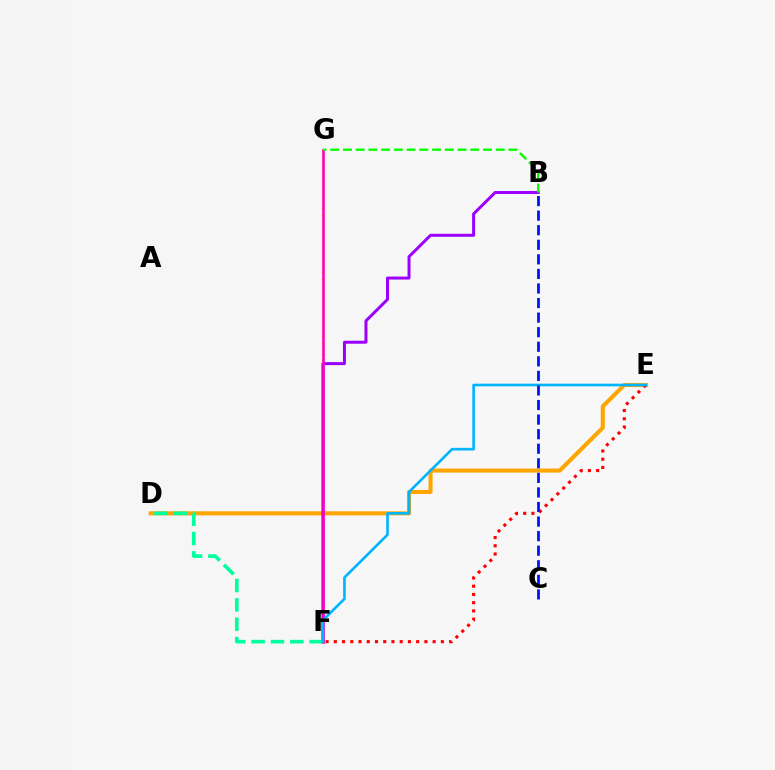{('D', 'E'): [{'color': '#ffa500', 'line_style': 'solid', 'thickness': 2.94}], ('F', 'G'): [{'color': '#b3ff00', 'line_style': 'dotted', 'thickness': 1.58}, {'color': '#ff00bd', 'line_style': 'solid', 'thickness': 1.88}], ('B', 'F'): [{'color': '#9b00ff', 'line_style': 'solid', 'thickness': 2.15}], ('D', 'F'): [{'color': '#00ff9d', 'line_style': 'dashed', 'thickness': 2.63}], ('E', 'F'): [{'color': '#ff0000', 'line_style': 'dotted', 'thickness': 2.24}, {'color': '#00b5ff', 'line_style': 'solid', 'thickness': 1.9}], ('B', 'G'): [{'color': '#08ff00', 'line_style': 'dashed', 'thickness': 1.73}], ('B', 'C'): [{'color': '#0010ff', 'line_style': 'dashed', 'thickness': 1.98}]}